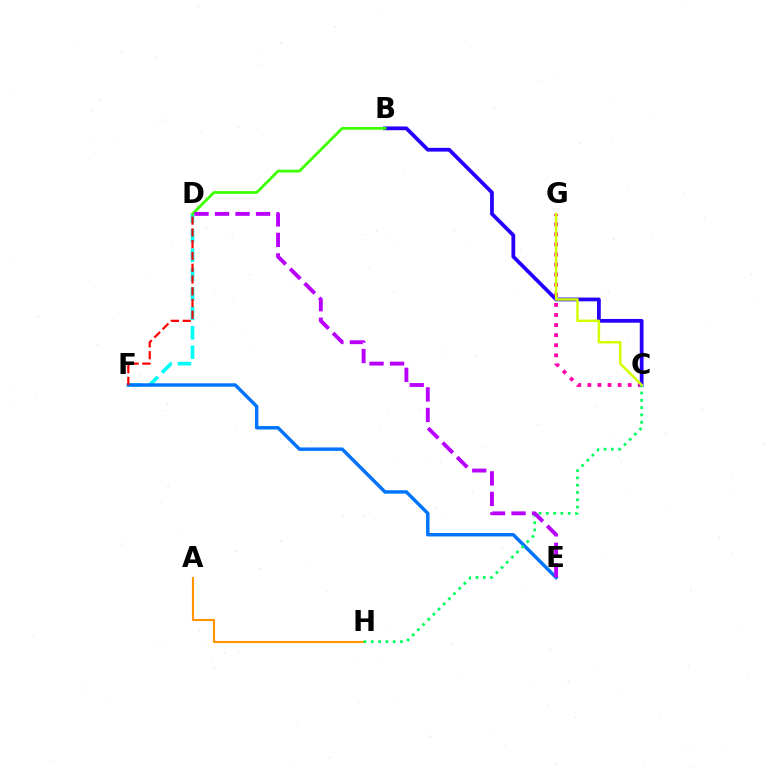{('D', 'F'): [{'color': '#00fff6', 'line_style': 'dashed', 'thickness': 2.64}, {'color': '#ff0000', 'line_style': 'dashed', 'thickness': 1.6}], ('E', 'F'): [{'color': '#0074ff', 'line_style': 'solid', 'thickness': 2.48}], ('A', 'H'): [{'color': '#ff9400', 'line_style': 'solid', 'thickness': 1.53}], ('C', 'G'): [{'color': '#ff00ac', 'line_style': 'dotted', 'thickness': 2.74}, {'color': '#d1ff00', 'line_style': 'solid', 'thickness': 1.79}], ('B', 'C'): [{'color': '#2500ff', 'line_style': 'solid', 'thickness': 2.71}], ('C', 'H'): [{'color': '#00ff5c', 'line_style': 'dotted', 'thickness': 1.98}], ('B', 'D'): [{'color': '#3dff00', 'line_style': 'solid', 'thickness': 1.99}], ('D', 'E'): [{'color': '#b900ff', 'line_style': 'dashed', 'thickness': 2.79}]}